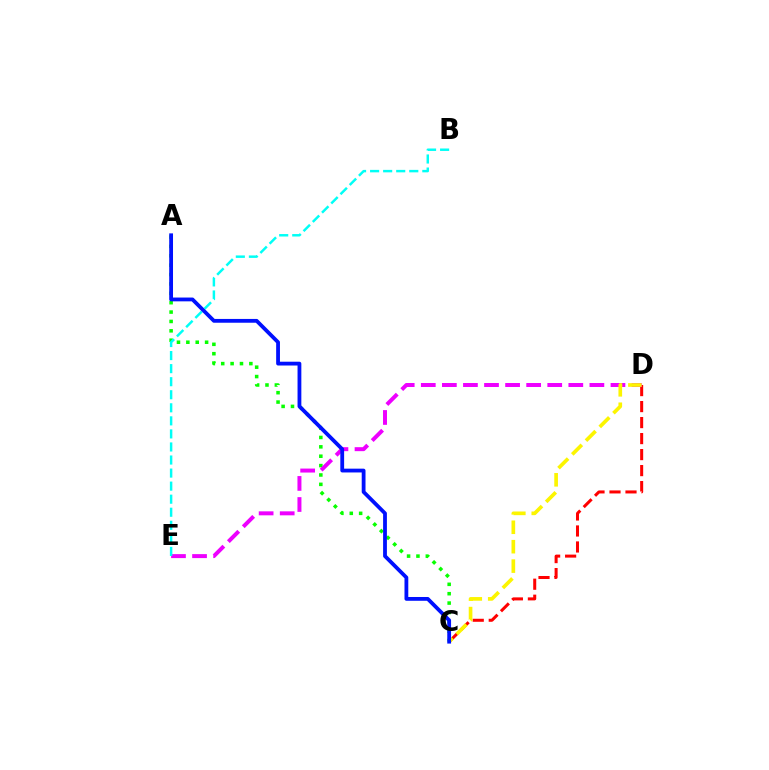{('C', 'D'): [{'color': '#ff0000', 'line_style': 'dashed', 'thickness': 2.17}, {'color': '#fcf500', 'line_style': 'dashed', 'thickness': 2.64}], ('A', 'C'): [{'color': '#08ff00', 'line_style': 'dotted', 'thickness': 2.55}, {'color': '#0010ff', 'line_style': 'solid', 'thickness': 2.74}], ('D', 'E'): [{'color': '#ee00ff', 'line_style': 'dashed', 'thickness': 2.86}], ('B', 'E'): [{'color': '#00fff6', 'line_style': 'dashed', 'thickness': 1.77}]}